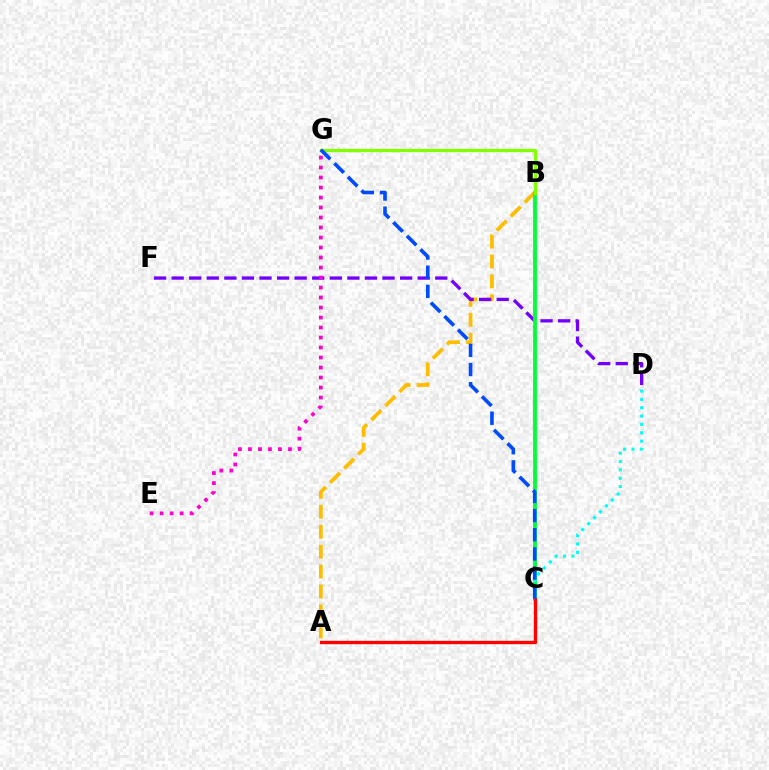{('A', 'B'): [{'color': '#ffbd00', 'line_style': 'dashed', 'thickness': 2.71}], ('D', 'F'): [{'color': '#7200ff', 'line_style': 'dashed', 'thickness': 2.39}], ('B', 'C'): [{'color': '#00ff39', 'line_style': 'solid', 'thickness': 2.75}], ('A', 'C'): [{'color': '#ff0000', 'line_style': 'solid', 'thickness': 2.41}], ('E', 'G'): [{'color': '#ff00cf', 'line_style': 'dotted', 'thickness': 2.72}], ('B', 'G'): [{'color': '#84ff00', 'line_style': 'solid', 'thickness': 2.35}], ('C', 'D'): [{'color': '#00fff6', 'line_style': 'dotted', 'thickness': 2.27}], ('C', 'G'): [{'color': '#004bff', 'line_style': 'dashed', 'thickness': 2.61}]}